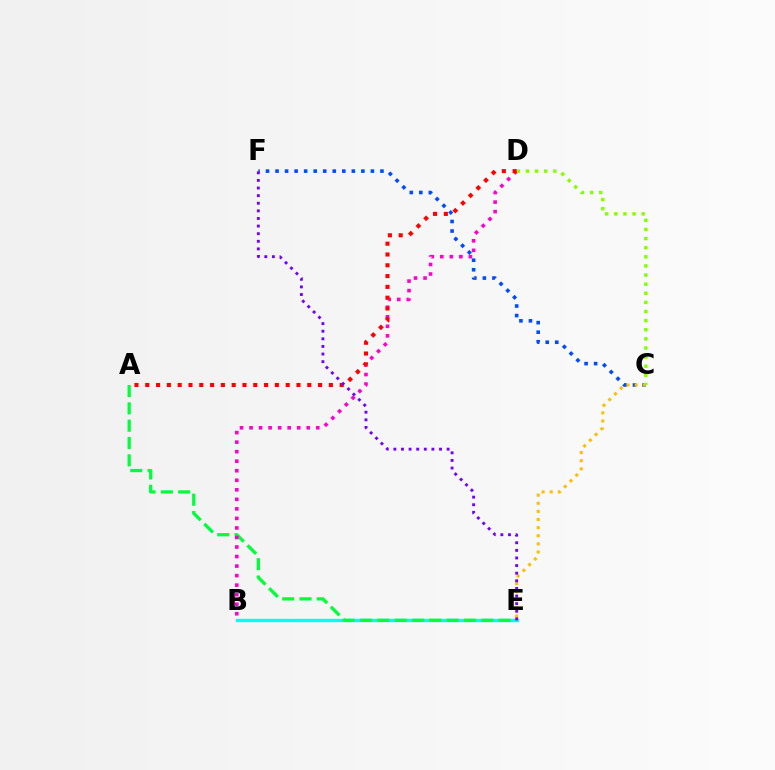{('B', 'E'): [{'color': '#00fff6', 'line_style': 'solid', 'thickness': 2.43}], ('C', 'F'): [{'color': '#004bff', 'line_style': 'dotted', 'thickness': 2.59}], ('C', 'E'): [{'color': '#ffbd00', 'line_style': 'dotted', 'thickness': 2.21}], ('A', 'E'): [{'color': '#00ff39', 'line_style': 'dashed', 'thickness': 2.35}], ('B', 'D'): [{'color': '#ff00cf', 'line_style': 'dotted', 'thickness': 2.59}], ('C', 'D'): [{'color': '#84ff00', 'line_style': 'dotted', 'thickness': 2.48}], ('A', 'D'): [{'color': '#ff0000', 'line_style': 'dotted', 'thickness': 2.93}], ('E', 'F'): [{'color': '#7200ff', 'line_style': 'dotted', 'thickness': 2.07}]}